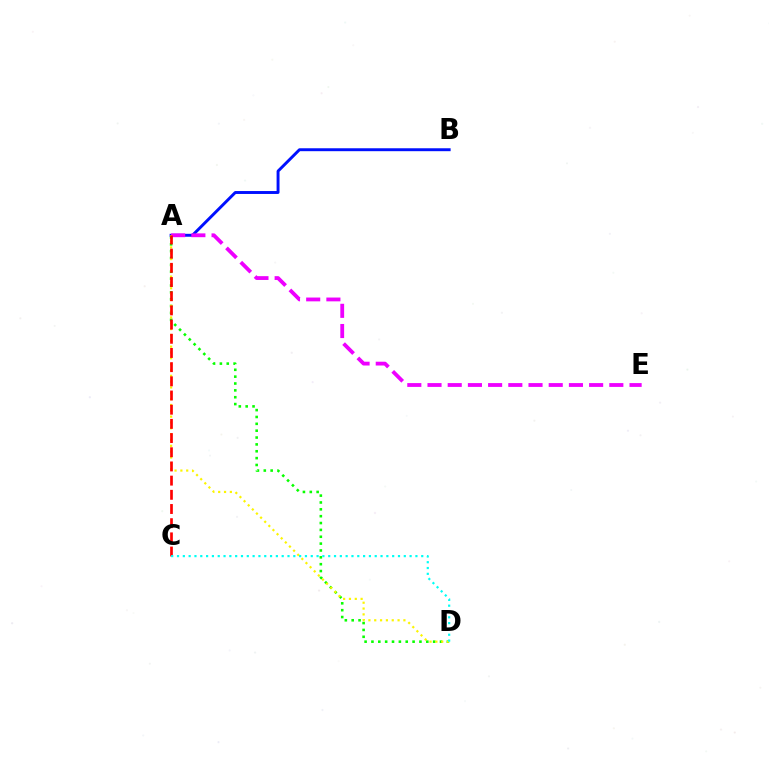{('A', 'D'): [{'color': '#08ff00', 'line_style': 'dotted', 'thickness': 1.86}, {'color': '#fcf500', 'line_style': 'dotted', 'thickness': 1.59}], ('A', 'B'): [{'color': '#0010ff', 'line_style': 'solid', 'thickness': 2.1}], ('A', 'E'): [{'color': '#ee00ff', 'line_style': 'dashed', 'thickness': 2.74}], ('A', 'C'): [{'color': '#ff0000', 'line_style': 'dashed', 'thickness': 1.93}], ('C', 'D'): [{'color': '#00fff6', 'line_style': 'dotted', 'thickness': 1.58}]}